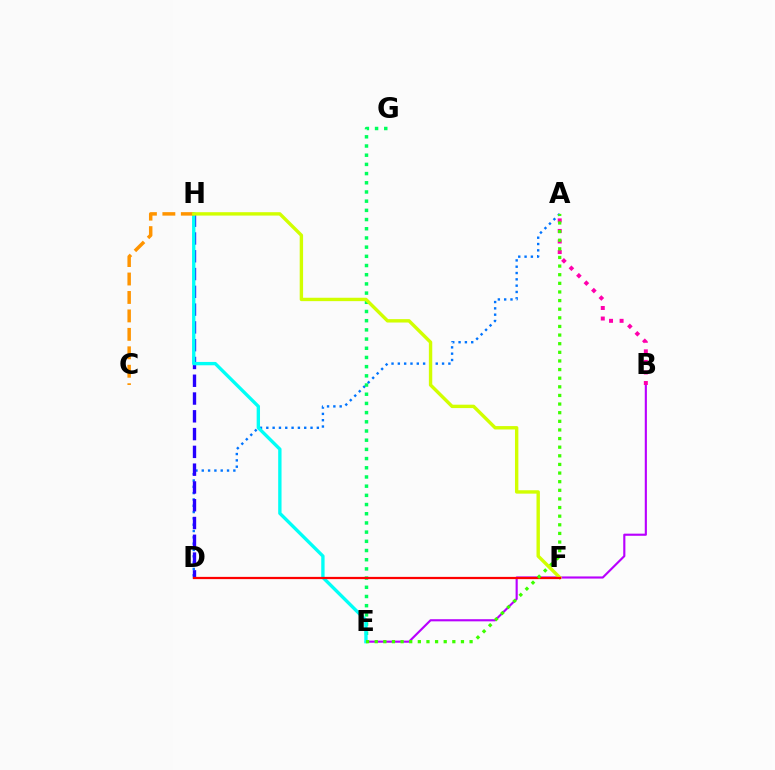{('A', 'D'): [{'color': '#0074ff', 'line_style': 'dotted', 'thickness': 1.72}], ('B', 'E'): [{'color': '#b900ff', 'line_style': 'solid', 'thickness': 1.54}], ('E', 'G'): [{'color': '#00ff5c', 'line_style': 'dotted', 'thickness': 2.5}], ('D', 'H'): [{'color': '#2500ff', 'line_style': 'dashed', 'thickness': 2.42}], ('E', 'H'): [{'color': '#00fff6', 'line_style': 'solid', 'thickness': 2.41}], ('A', 'B'): [{'color': '#ff00ac', 'line_style': 'dotted', 'thickness': 2.87}], ('C', 'H'): [{'color': '#ff9400', 'line_style': 'dashed', 'thickness': 2.51}], ('F', 'H'): [{'color': '#d1ff00', 'line_style': 'solid', 'thickness': 2.44}], ('D', 'F'): [{'color': '#ff0000', 'line_style': 'solid', 'thickness': 1.61}], ('A', 'E'): [{'color': '#3dff00', 'line_style': 'dotted', 'thickness': 2.34}]}